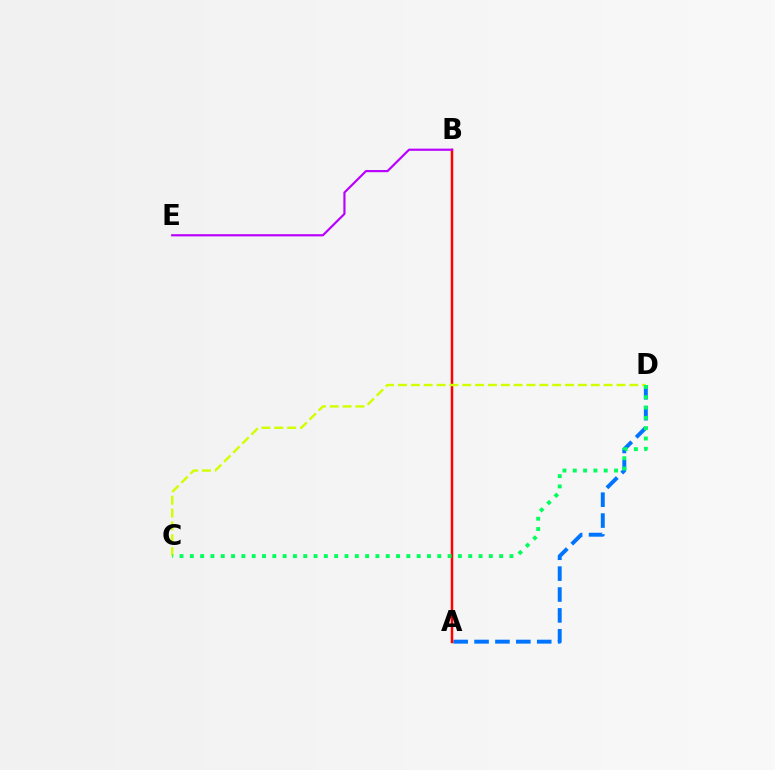{('A', 'D'): [{'color': '#0074ff', 'line_style': 'dashed', 'thickness': 2.84}], ('A', 'B'): [{'color': '#ff0000', 'line_style': 'solid', 'thickness': 1.79}], ('C', 'D'): [{'color': '#d1ff00', 'line_style': 'dashed', 'thickness': 1.75}, {'color': '#00ff5c', 'line_style': 'dotted', 'thickness': 2.8}], ('B', 'E'): [{'color': '#b900ff', 'line_style': 'solid', 'thickness': 1.56}]}